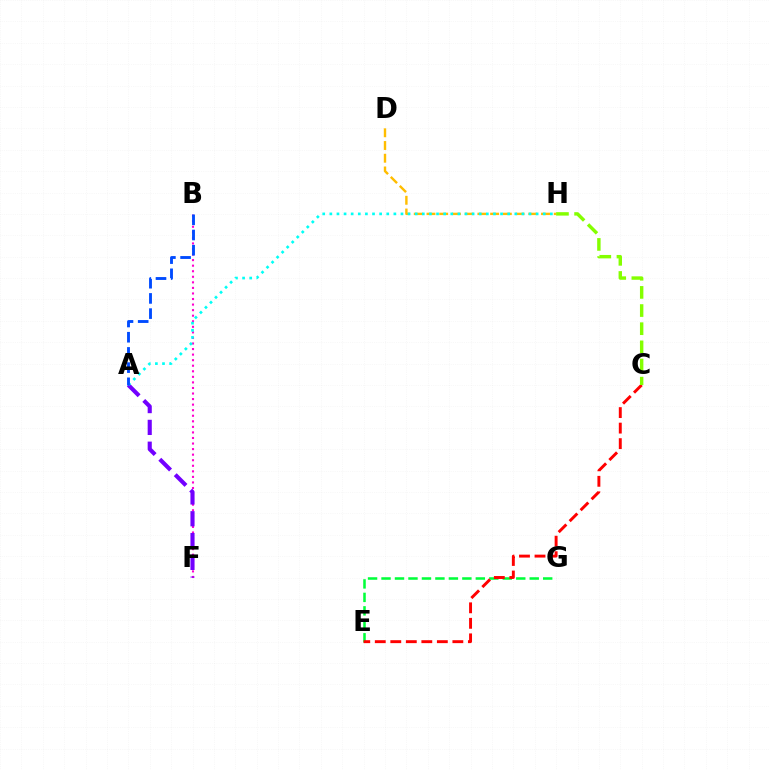{('B', 'F'): [{'color': '#ff00cf', 'line_style': 'dotted', 'thickness': 1.51}], ('D', 'H'): [{'color': '#ffbd00', 'line_style': 'dashed', 'thickness': 1.73}], ('A', 'F'): [{'color': '#7200ff', 'line_style': 'dashed', 'thickness': 2.96}], ('A', 'H'): [{'color': '#00fff6', 'line_style': 'dotted', 'thickness': 1.93}], ('E', 'G'): [{'color': '#00ff39', 'line_style': 'dashed', 'thickness': 1.83}], ('C', 'E'): [{'color': '#ff0000', 'line_style': 'dashed', 'thickness': 2.11}], ('C', 'H'): [{'color': '#84ff00', 'line_style': 'dashed', 'thickness': 2.47}], ('A', 'B'): [{'color': '#004bff', 'line_style': 'dashed', 'thickness': 2.07}]}